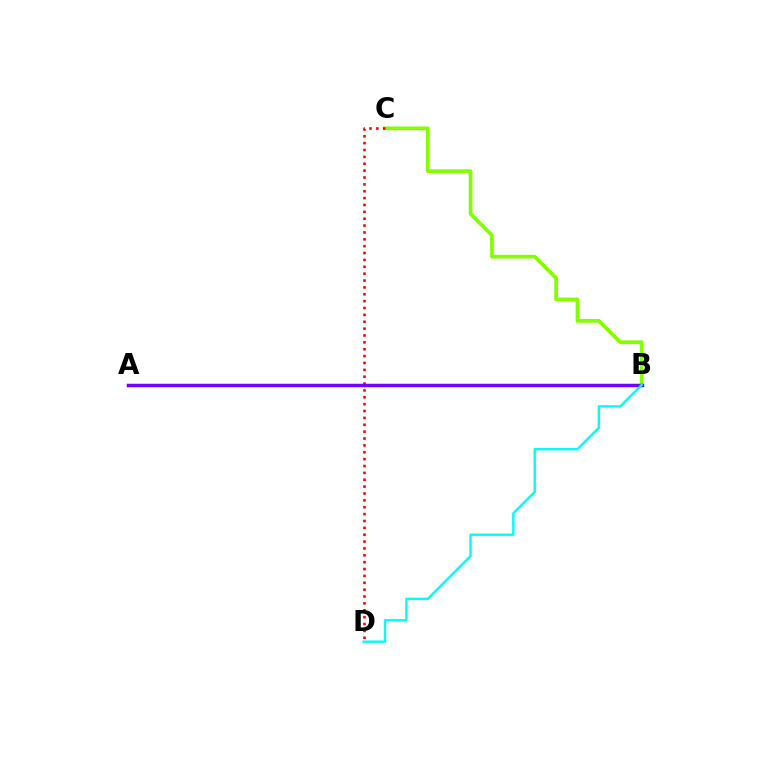{('B', 'C'): [{'color': '#84ff00', 'line_style': 'solid', 'thickness': 2.68}], ('C', 'D'): [{'color': '#ff0000', 'line_style': 'dotted', 'thickness': 1.87}], ('A', 'B'): [{'color': '#7200ff', 'line_style': 'solid', 'thickness': 2.52}], ('B', 'D'): [{'color': '#00fff6', 'line_style': 'solid', 'thickness': 1.74}]}